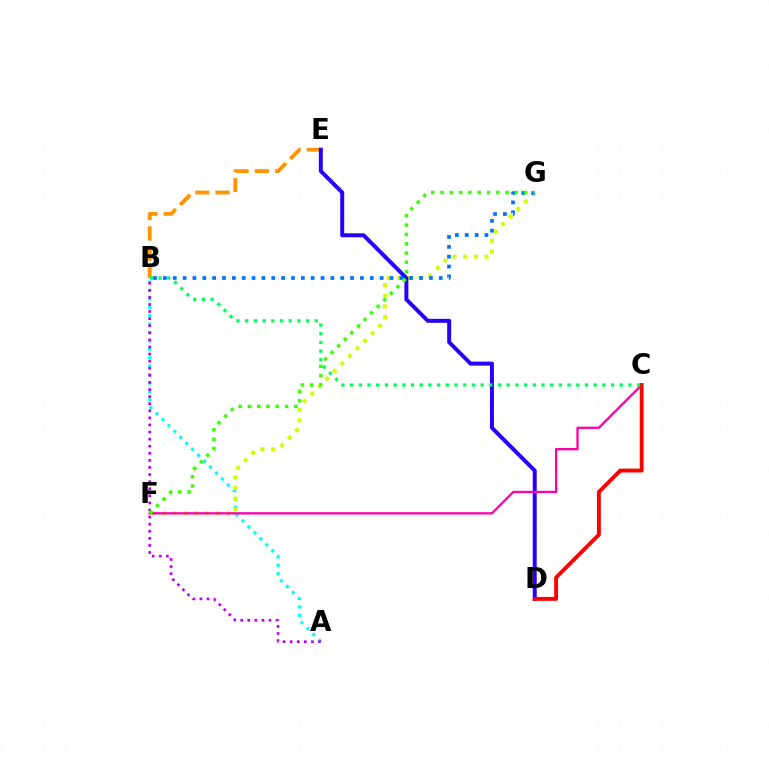{('B', 'E'): [{'color': '#ff9400', 'line_style': 'dashed', 'thickness': 2.75}], ('A', 'B'): [{'color': '#00fff6', 'line_style': 'dotted', 'thickness': 2.28}, {'color': '#b900ff', 'line_style': 'dotted', 'thickness': 1.93}], ('F', 'G'): [{'color': '#d1ff00', 'line_style': 'dotted', 'thickness': 2.9}, {'color': '#3dff00', 'line_style': 'dotted', 'thickness': 2.53}], ('D', 'E'): [{'color': '#2500ff', 'line_style': 'solid', 'thickness': 2.85}], ('C', 'F'): [{'color': '#ff00ac', 'line_style': 'solid', 'thickness': 1.67}], ('B', 'G'): [{'color': '#0074ff', 'line_style': 'dotted', 'thickness': 2.68}], ('C', 'D'): [{'color': '#ff0000', 'line_style': 'solid', 'thickness': 2.79}], ('B', 'C'): [{'color': '#00ff5c', 'line_style': 'dotted', 'thickness': 2.36}]}